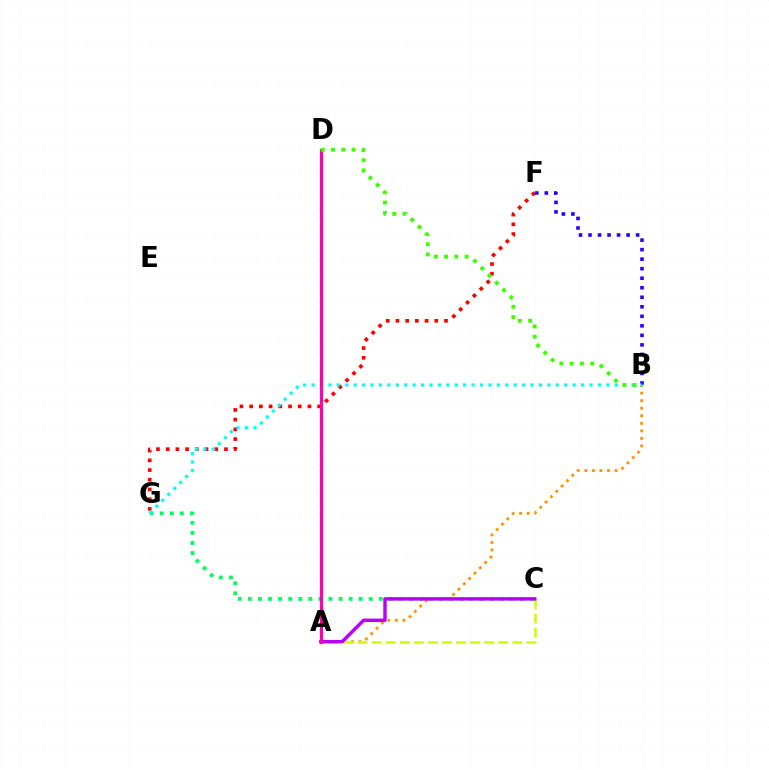{('A', 'B'): [{'color': '#ff9400', 'line_style': 'dotted', 'thickness': 2.05}], ('C', 'G'): [{'color': '#00ff5c', 'line_style': 'dotted', 'thickness': 2.74}], ('A', 'C'): [{'color': '#d1ff00', 'line_style': 'dashed', 'thickness': 1.91}, {'color': '#b900ff', 'line_style': 'solid', 'thickness': 2.47}], ('A', 'D'): [{'color': '#0074ff', 'line_style': 'dotted', 'thickness': 2.3}, {'color': '#ff00ac', 'line_style': 'solid', 'thickness': 2.27}], ('F', 'G'): [{'color': '#ff0000', 'line_style': 'dotted', 'thickness': 2.64}], ('B', 'F'): [{'color': '#2500ff', 'line_style': 'dotted', 'thickness': 2.59}], ('B', 'G'): [{'color': '#00fff6', 'line_style': 'dotted', 'thickness': 2.29}], ('B', 'D'): [{'color': '#3dff00', 'line_style': 'dotted', 'thickness': 2.79}]}